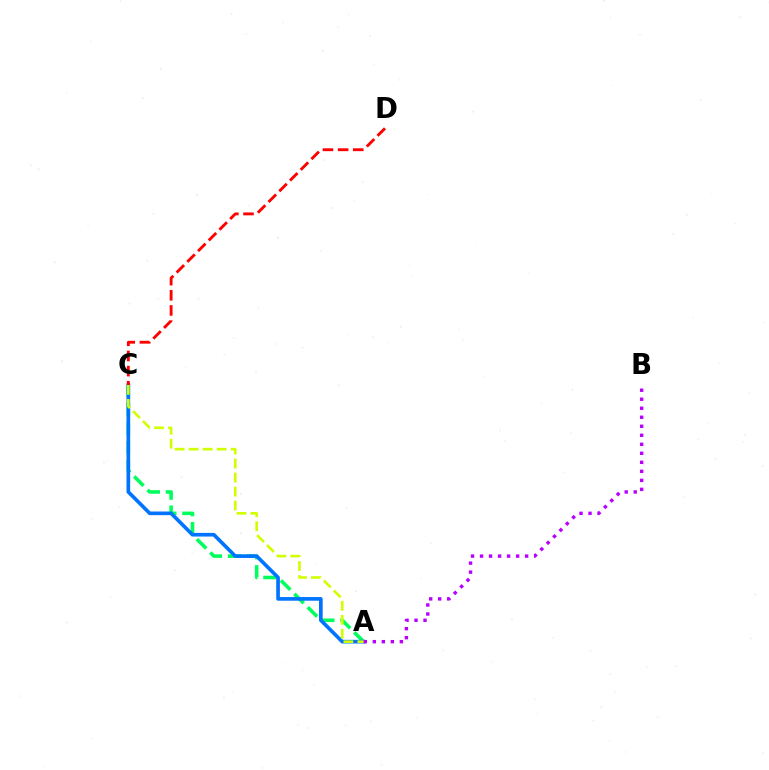{('A', 'C'): [{'color': '#00ff5c', 'line_style': 'dashed', 'thickness': 2.57}, {'color': '#0074ff', 'line_style': 'solid', 'thickness': 2.63}, {'color': '#d1ff00', 'line_style': 'dashed', 'thickness': 1.9}], ('A', 'B'): [{'color': '#b900ff', 'line_style': 'dotted', 'thickness': 2.45}], ('C', 'D'): [{'color': '#ff0000', 'line_style': 'dashed', 'thickness': 2.06}]}